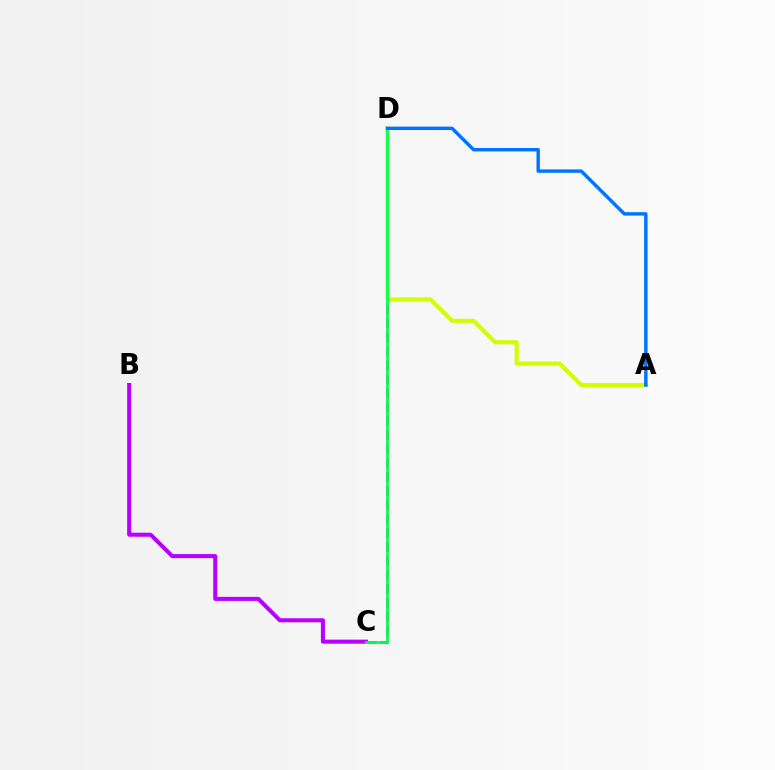{('B', 'C'): [{'color': '#b900ff', 'line_style': 'solid', 'thickness': 2.91}], ('C', 'D'): [{'color': '#ff0000', 'line_style': 'dashed', 'thickness': 1.9}, {'color': '#00ff5c', 'line_style': 'solid', 'thickness': 1.96}], ('A', 'D'): [{'color': '#d1ff00', 'line_style': 'solid', 'thickness': 3.0}, {'color': '#0074ff', 'line_style': 'solid', 'thickness': 2.46}]}